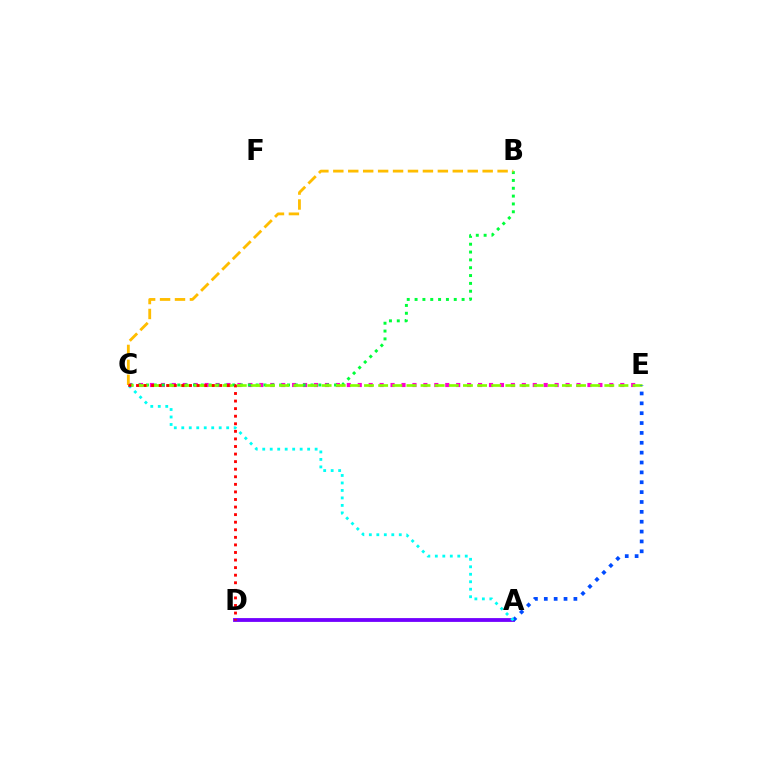{('A', 'D'): [{'color': '#7200ff', 'line_style': 'solid', 'thickness': 2.74}], ('C', 'E'): [{'color': '#ff00cf', 'line_style': 'dotted', 'thickness': 2.97}, {'color': '#84ff00', 'line_style': 'dashed', 'thickness': 1.92}], ('B', 'C'): [{'color': '#00ff39', 'line_style': 'dotted', 'thickness': 2.13}, {'color': '#ffbd00', 'line_style': 'dashed', 'thickness': 2.03}], ('A', 'E'): [{'color': '#004bff', 'line_style': 'dotted', 'thickness': 2.68}], ('A', 'C'): [{'color': '#00fff6', 'line_style': 'dotted', 'thickness': 2.03}], ('C', 'D'): [{'color': '#ff0000', 'line_style': 'dotted', 'thickness': 2.06}]}